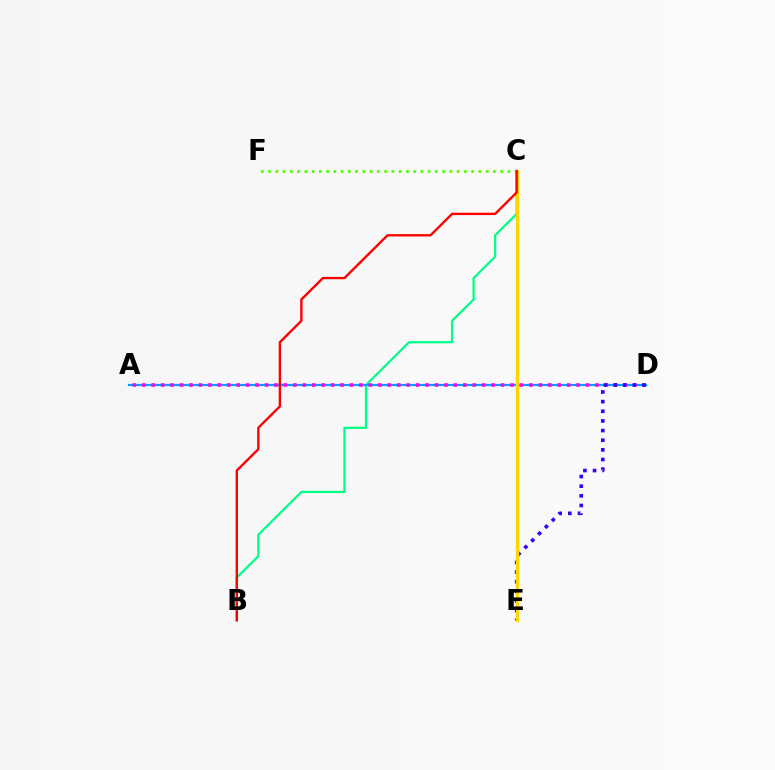{('B', 'C'): [{'color': '#00ff86', 'line_style': 'solid', 'thickness': 1.61}, {'color': '#ff0000', 'line_style': 'solid', 'thickness': 1.7}], ('A', 'D'): [{'color': '#009eff', 'line_style': 'solid', 'thickness': 1.6}, {'color': '#ff00ed', 'line_style': 'dotted', 'thickness': 2.57}], ('C', 'F'): [{'color': '#4fff00', 'line_style': 'dotted', 'thickness': 1.97}], ('D', 'E'): [{'color': '#3700ff', 'line_style': 'dotted', 'thickness': 2.62}], ('C', 'E'): [{'color': '#ffd500', 'line_style': 'solid', 'thickness': 2.42}]}